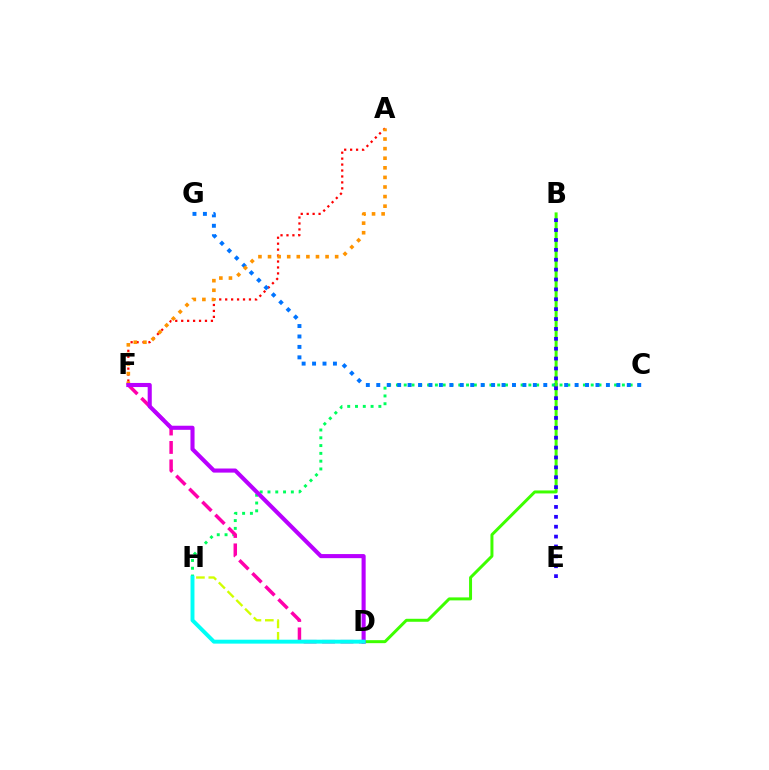{('A', 'F'): [{'color': '#ff0000', 'line_style': 'dotted', 'thickness': 1.61}, {'color': '#ff9400', 'line_style': 'dotted', 'thickness': 2.61}], ('C', 'H'): [{'color': '#00ff5c', 'line_style': 'dotted', 'thickness': 2.12}], ('C', 'G'): [{'color': '#0074ff', 'line_style': 'dotted', 'thickness': 2.84}], ('D', 'F'): [{'color': '#ff00ac', 'line_style': 'dashed', 'thickness': 2.5}, {'color': '#b900ff', 'line_style': 'solid', 'thickness': 2.95}], ('B', 'D'): [{'color': '#3dff00', 'line_style': 'solid', 'thickness': 2.15}], ('D', 'H'): [{'color': '#d1ff00', 'line_style': 'dashed', 'thickness': 1.68}, {'color': '#00fff6', 'line_style': 'solid', 'thickness': 2.83}], ('B', 'E'): [{'color': '#2500ff', 'line_style': 'dotted', 'thickness': 2.69}]}